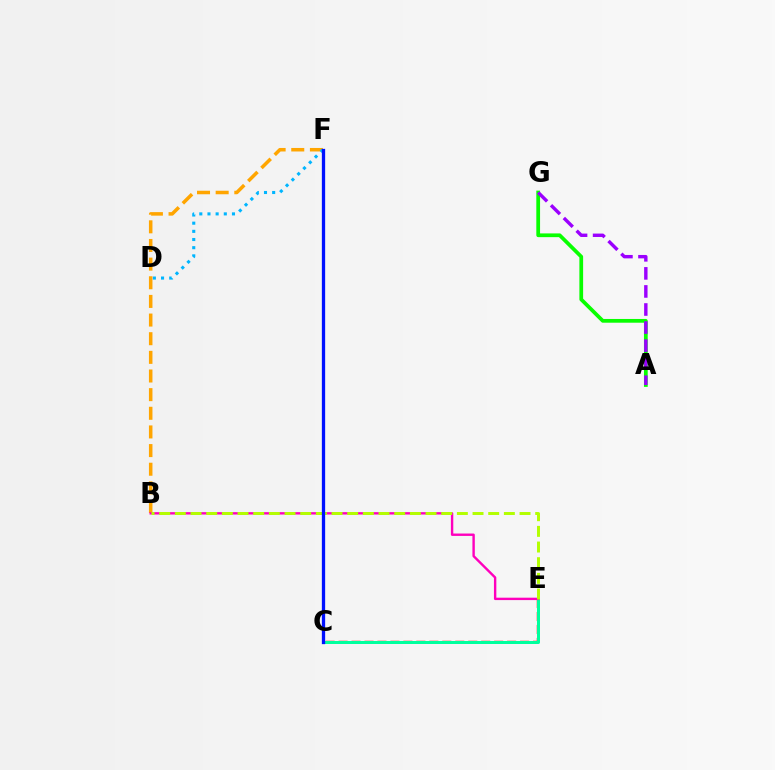{('C', 'E'): [{'color': '#ff0000', 'line_style': 'dashed', 'thickness': 1.76}, {'color': '#00ff9d', 'line_style': 'solid', 'thickness': 2.16}], ('B', 'F'): [{'color': '#ffa500', 'line_style': 'dashed', 'thickness': 2.53}], ('A', 'G'): [{'color': '#08ff00', 'line_style': 'solid', 'thickness': 2.69}, {'color': '#9b00ff', 'line_style': 'dashed', 'thickness': 2.45}], ('D', 'F'): [{'color': '#00b5ff', 'line_style': 'dotted', 'thickness': 2.22}], ('B', 'E'): [{'color': '#ff00bd', 'line_style': 'solid', 'thickness': 1.72}, {'color': '#b3ff00', 'line_style': 'dashed', 'thickness': 2.13}], ('C', 'F'): [{'color': '#0010ff', 'line_style': 'solid', 'thickness': 2.37}]}